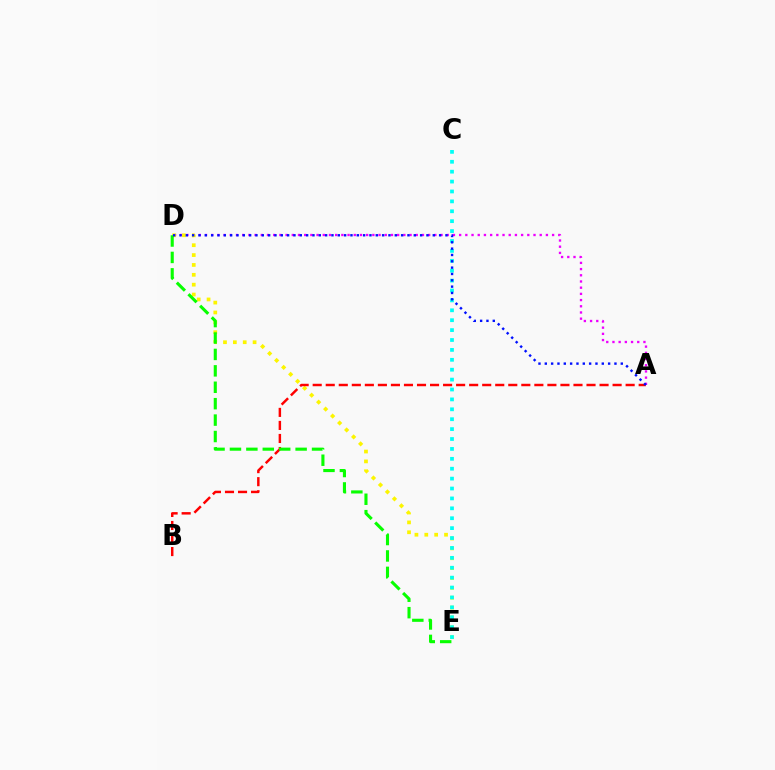{('A', 'D'): [{'color': '#ee00ff', 'line_style': 'dotted', 'thickness': 1.68}, {'color': '#0010ff', 'line_style': 'dotted', 'thickness': 1.72}], ('D', 'E'): [{'color': '#fcf500', 'line_style': 'dotted', 'thickness': 2.68}, {'color': '#08ff00', 'line_style': 'dashed', 'thickness': 2.23}], ('C', 'E'): [{'color': '#00fff6', 'line_style': 'dotted', 'thickness': 2.69}], ('A', 'B'): [{'color': '#ff0000', 'line_style': 'dashed', 'thickness': 1.77}]}